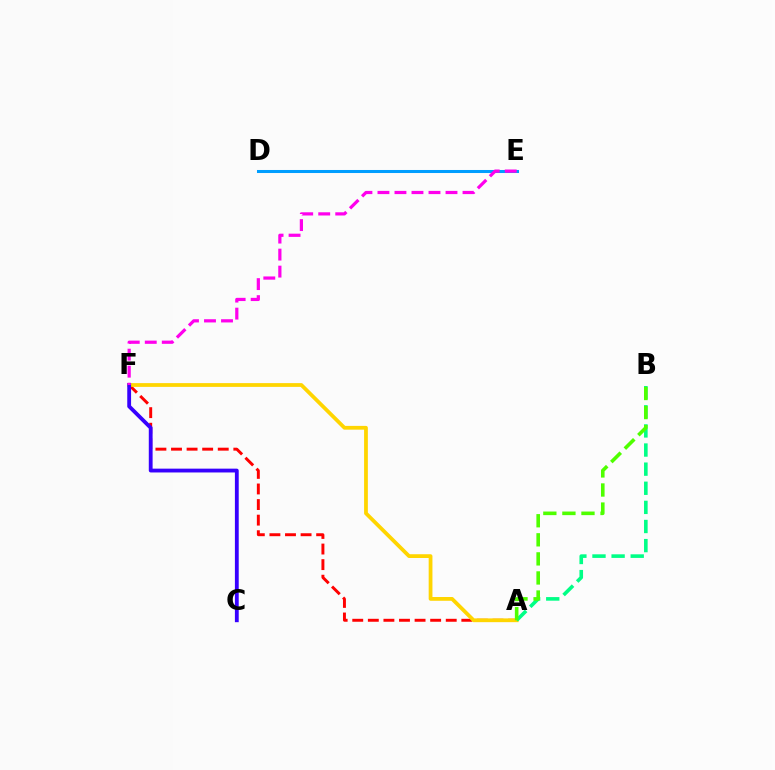{('A', 'F'): [{'color': '#ff0000', 'line_style': 'dashed', 'thickness': 2.12}, {'color': '#ffd500', 'line_style': 'solid', 'thickness': 2.71}], ('D', 'E'): [{'color': '#009eff', 'line_style': 'solid', 'thickness': 2.19}], ('C', 'F'): [{'color': '#3700ff', 'line_style': 'solid', 'thickness': 2.75}], ('E', 'F'): [{'color': '#ff00ed', 'line_style': 'dashed', 'thickness': 2.31}], ('A', 'B'): [{'color': '#00ff86', 'line_style': 'dashed', 'thickness': 2.6}, {'color': '#4fff00', 'line_style': 'dashed', 'thickness': 2.59}]}